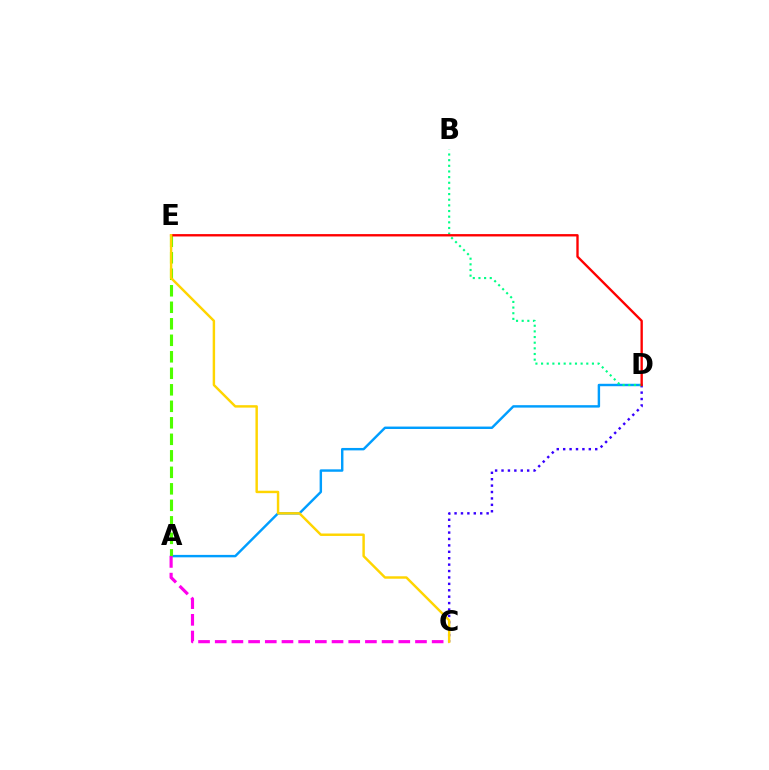{('C', 'D'): [{'color': '#3700ff', 'line_style': 'dotted', 'thickness': 1.74}], ('A', 'D'): [{'color': '#009eff', 'line_style': 'solid', 'thickness': 1.75}], ('B', 'D'): [{'color': '#00ff86', 'line_style': 'dotted', 'thickness': 1.54}], ('A', 'E'): [{'color': '#4fff00', 'line_style': 'dashed', 'thickness': 2.24}], ('D', 'E'): [{'color': '#ff0000', 'line_style': 'solid', 'thickness': 1.7}], ('A', 'C'): [{'color': '#ff00ed', 'line_style': 'dashed', 'thickness': 2.27}], ('C', 'E'): [{'color': '#ffd500', 'line_style': 'solid', 'thickness': 1.76}]}